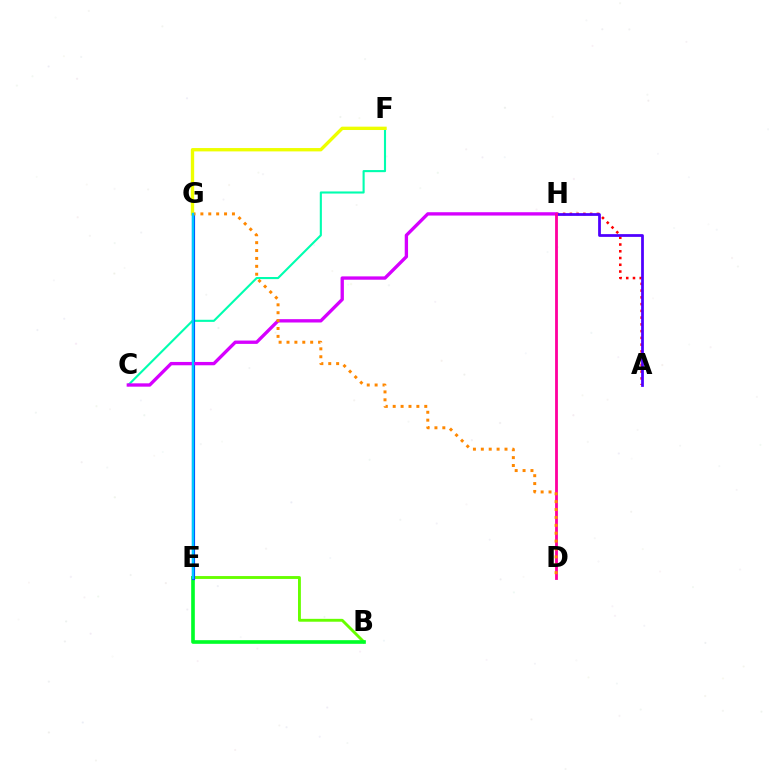{('A', 'H'): [{'color': '#ff0000', 'line_style': 'dotted', 'thickness': 1.83}, {'color': '#4f00ff', 'line_style': 'solid', 'thickness': 1.99}], ('B', 'E'): [{'color': '#66ff00', 'line_style': 'solid', 'thickness': 2.07}, {'color': '#00ff27', 'line_style': 'solid', 'thickness': 2.62}], ('C', 'F'): [{'color': '#00ffaf', 'line_style': 'solid', 'thickness': 1.52}], ('E', 'G'): [{'color': '#003fff', 'line_style': 'solid', 'thickness': 2.27}, {'color': '#00c7ff', 'line_style': 'solid', 'thickness': 1.76}], ('C', 'H'): [{'color': '#d600ff', 'line_style': 'solid', 'thickness': 2.4}], ('D', 'H'): [{'color': '#ff00a0', 'line_style': 'solid', 'thickness': 2.03}], ('D', 'G'): [{'color': '#ff8800', 'line_style': 'dotted', 'thickness': 2.14}], ('F', 'G'): [{'color': '#eeff00', 'line_style': 'solid', 'thickness': 2.41}]}